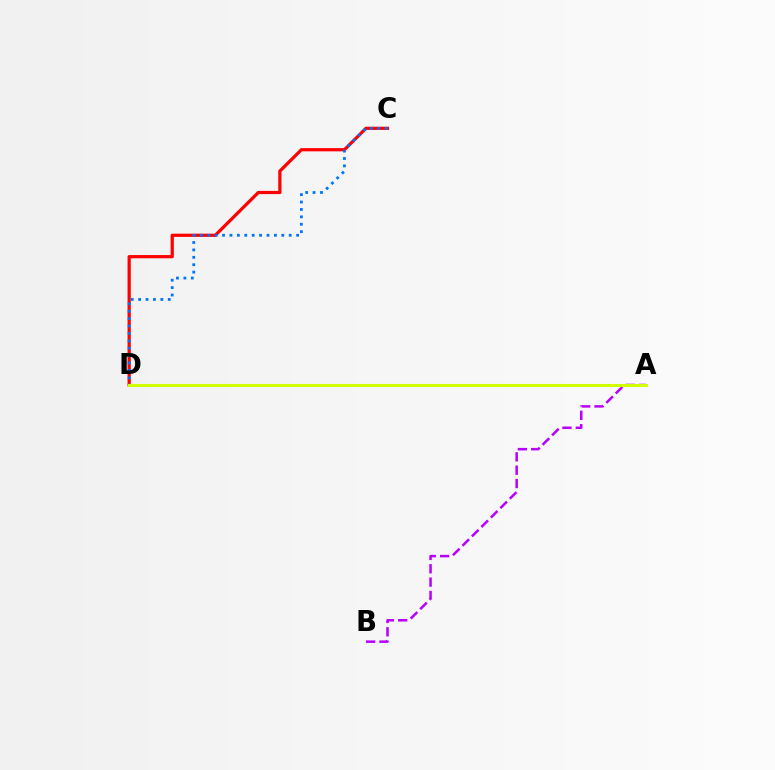{('C', 'D'): [{'color': '#ff0000', 'line_style': 'solid', 'thickness': 2.32}, {'color': '#0074ff', 'line_style': 'dotted', 'thickness': 2.01}], ('A', 'D'): [{'color': '#00ff5c', 'line_style': 'dashed', 'thickness': 1.89}, {'color': '#d1ff00', 'line_style': 'solid', 'thickness': 2.23}], ('A', 'B'): [{'color': '#b900ff', 'line_style': 'dashed', 'thickness': 1.82}]}